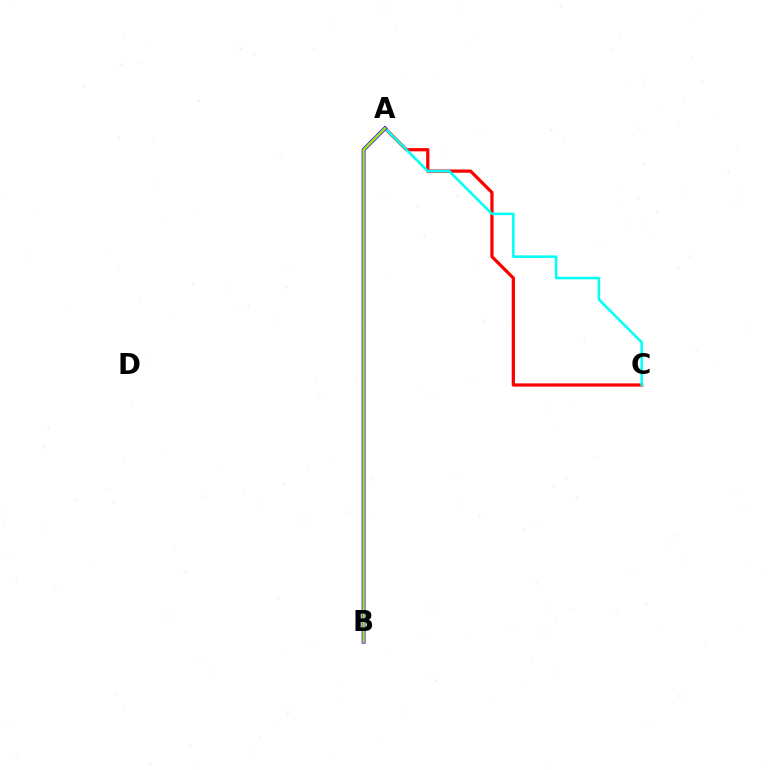{('A', 'C'): [{'color': '#ff0000', 'line_style': 'solid', 'thickness': 2.33}, {'color': '#00fff6', 'line_style': 'solid', 'thickness': 1.83}], ('A', 'B'): [{'color': '#7200ff', 'line_style': 'solid', 'thickness': 2.86}, {'color': '#84ff00', 'line_style': 'solid', 'thickness': 1.68}]}